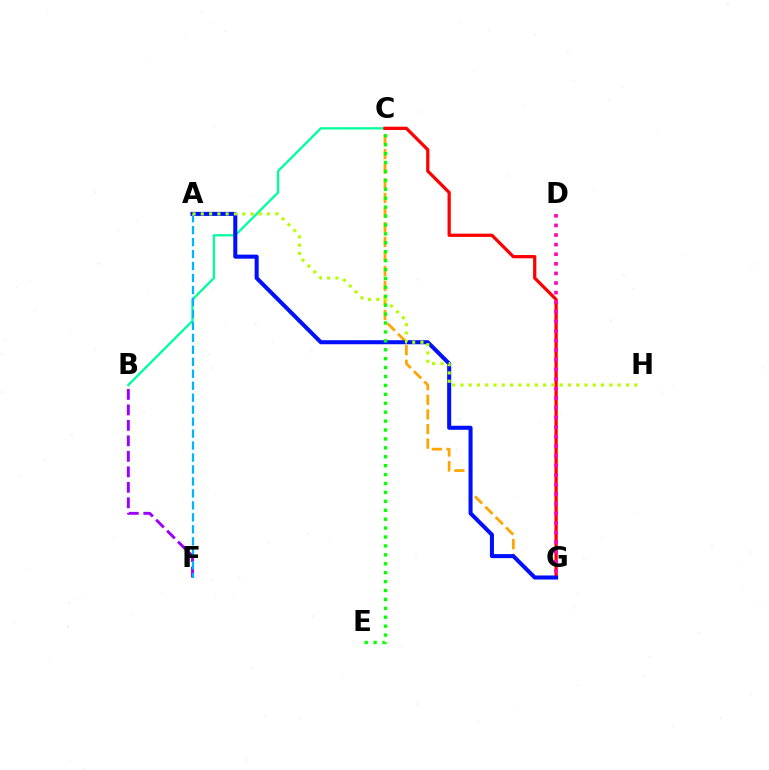{('C', 'G'): [{'color': '#ffa500', 'line_style': 'dashed', 'thickness': 1.99}, {'color': '#ff0000', 'line_style': 'solid', 'thickness': 2.34}], ('B', 'C'): [{'color': '#00ff9d', 'line_style': 'solid', 'thickness': 1.65}], ('B', 'F'): [{'color': '#9b00ff', 'line_style': 'dashed', 'thickness': 2.1}], ('A', 'G'): [{'color': '#0010ff', 'line_style': 'solid', 'thickness': 2.91}], ('C', 'E'): [{'color': '#08ff00', 'line_style': 'dotted', 'thickness': 2.42}], ('A', 'F'): [{'color': '#00b5ff', 'line_style': 'dashed', 'thickness': 1.63}], ('D', 'G'): [{'color': '#ff00bd', 'line_style': 'dotted', 'thickness': 2.61}], ('A', 'H'): [{'color': '#b3ff00', 'line_style': 'dotted', 'thickness': 2.25}]}